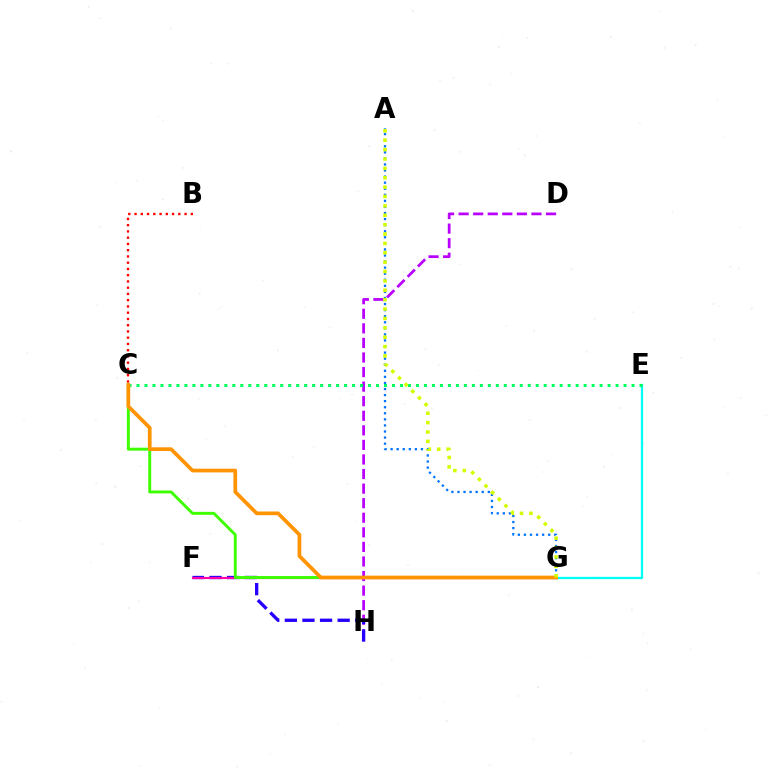{('B', 'C'): [{'color': '#ff0000', 'line_style': 'dotted', 'thickness': 1.7}], ('D', 'H'): [{'color': '#b900ff', 'line_style': 'dashed', 'thickness': 1.98}], ('A', 'G'): [{'color': '#0074ff', 'line_style': 'dotted', 'thickness': 1.65}, {'color': '#d1ff00', 'line_style': 'dotted', 'thickness': 2.55}], ('E', 'G'): [{'color': '#00fff6', 'line_style': 'solid', 'thickness': 1.66}], ('F', 'H'): [{'color': '#2500ff', 'line_style': 'dashed', 'thickness': 2.39}], ('F', 'G'): [{'color': '#ff00ac', 'line_style': 'solid', 'thickness': 1.54}], ('C', 'G'): [{'color': '#3dff00', 'line_style': 'solid', 'thickness': 2.11}, {'color': '#ff9400', 'line_style': 'solid', 'thickness': 2.67}], ('C', 'E'): [{'color': '#00ff5c', 'line_style': 'dotted', 'thickness': 2.17}]}